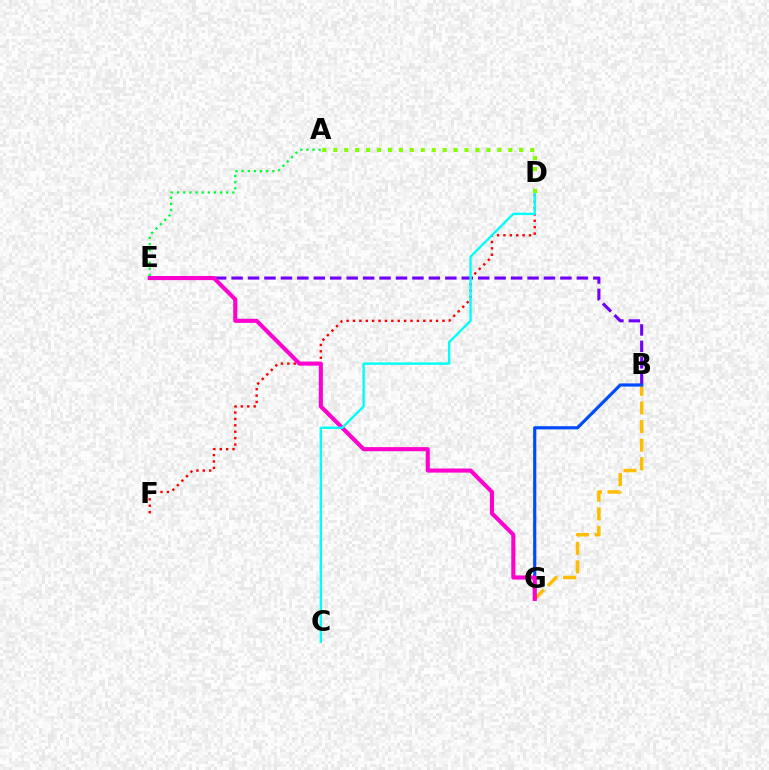{('B', 'E'): [{'color': '#7200ff', 'line_style': 'dashed', 'thickness': 2.23}], ('B', 'G'): [{'color': '#ffbd00', 'line_style': 'dashed', 'thickness': 2.53}, {'color': '#004bff', 'line_style': 'solid', 'thickness': 2.29}], ('D', 'F'): [{'color': '#ff0000', 'line_style': 'dotted', 'thickness': 1.74}], ('A', 'E'): [{'color': '#00ff39', 'line_style': 'dotted', 'thickness': 1.67}], ('E', 'G'): [{'color': '#ff00cf', 'line_style': 'solid', 'thickness': 2.94}], ('C', 'D'): [{'color': '#00fff6', 'line_style': 'solid', 'thickness': 1.72}], ('A', 'D'): [{'color': '#84ff00', 'line_style': 'dotted', 'thickness': 2.97}]}